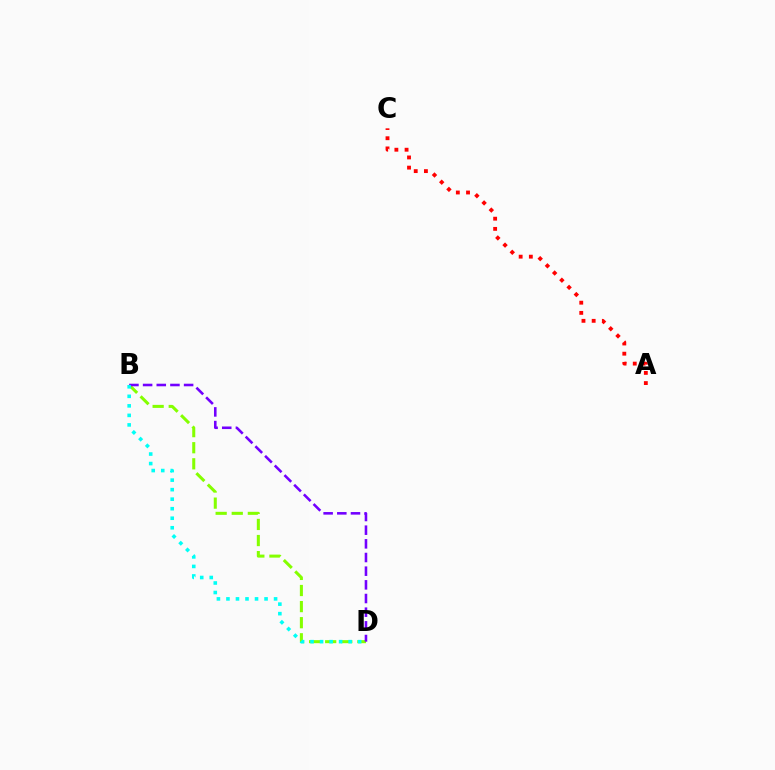{('B', 'D'): [{'color': '#84ff00', 'line_style': 'dashed', 'thickness': 2.19}, {'color': '#7200ff', 'line_style': 'dashed', 'thickness': 1.86}, {'color': '#00fff6', 'line_style': 'dotted', 'thickness': 2.59}], ('A', 'C'): [{'color': '#ff0000', 'line_style': 'dotted', 'thickness': 2.77}]}